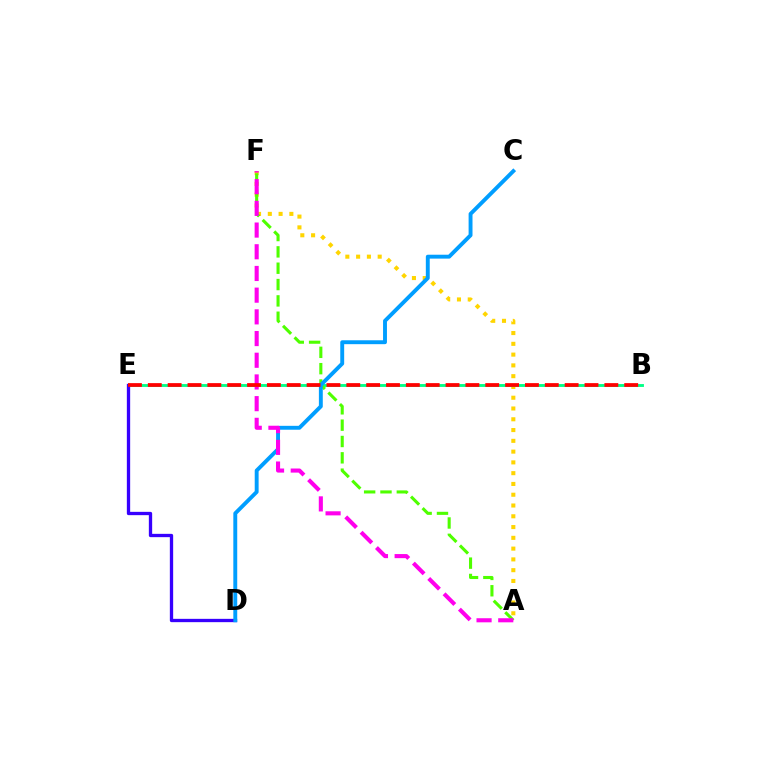{('A', 'F'): [{'color': '#ffd500', 'line_style': 'dotted', 'thickness': 2.93}, {'color': '#4fff00', 'line_style': 'dashed', 'thickness': 2.22}, {'color': '#ff00ed', 'line_style': 'dashed', 'thickness': 2.95}], ('B', 'E'): [{'color': '#00ff86', 'line_style': 'solid', 'thickness': 2.06}, {'color': '#ff0000', 'line_style': 'dashed', 'thickness': 2.7}], ('D', 'E'): [{'color': '#3700ff', 'line_style': 'solid', 'thickness': 2.39}], ('C', 'D'): [{'color': '#009eff', 'line_style': 'solid', 'thickness': 2.81}]}